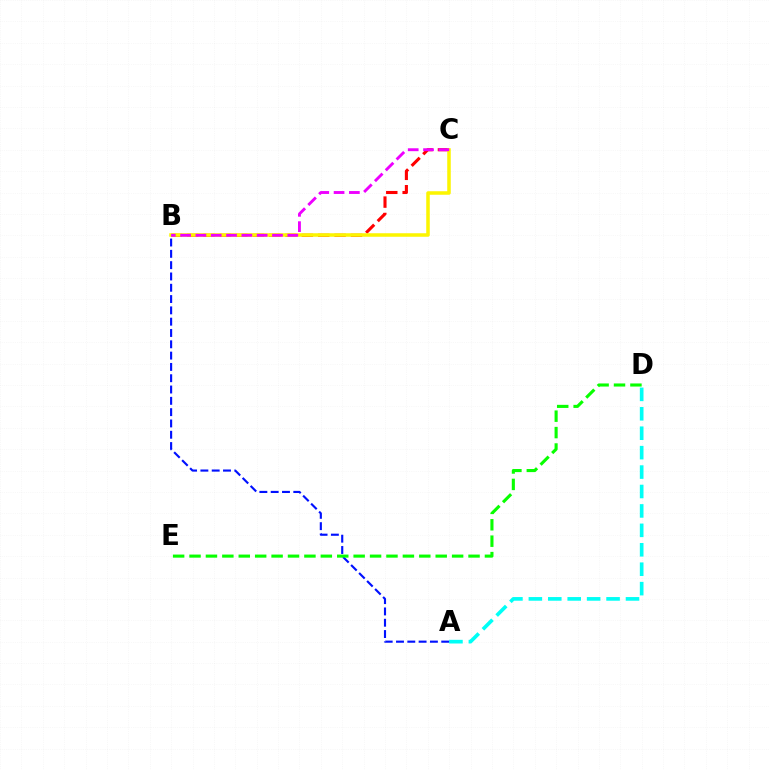{('A', 'D'): [{'color': '#00fff6', 'line_style': 'dashed', 'thickness': 2.64}], ('A', 'B'): [{'color': '#0010ff', 'line_style': 'dashed', 'thickness': 1.54}], ('B', 'C'): [{'color': '#ff0000', 'line_style': 'dashed', 'thickness': 2.23}, {'color': '#fcf500', 'line_style': 'solid', 'thickness': 2.54}, {'color': '#ee00ff', 'line_style': 'dashed', 'thickness': 2.08}], ('D', 'E'): [{'color': '#08ff00', 'line_style': 'dashed', 'thickness': 2.23}]}